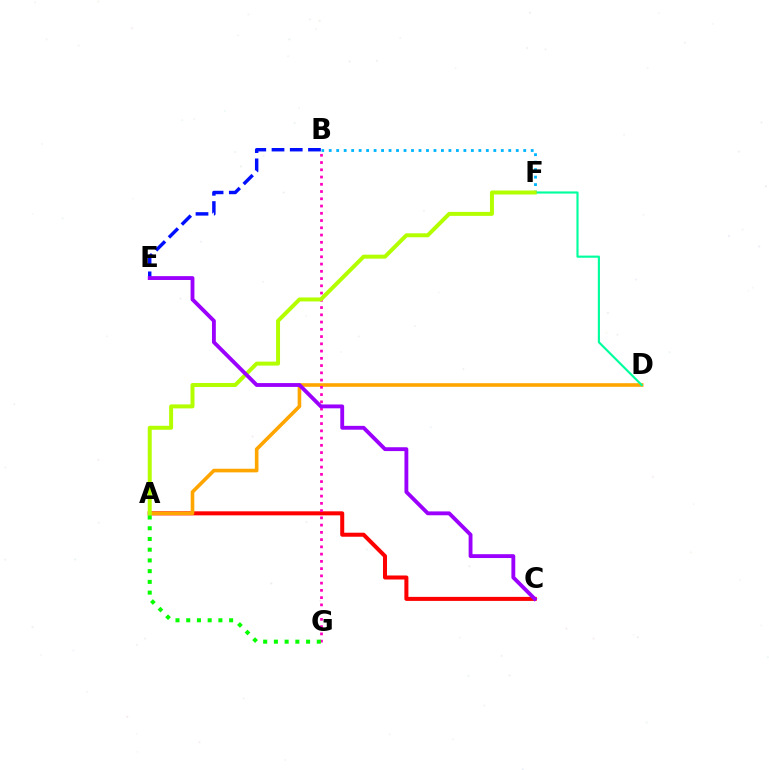{('A', 'C'): [{'color': '#ff0000', 'line_style': 'solid', 'thickness': 2.9}], ('A', 'D'): [{'color': '#ffa500', 'line_style': 'solid', 'thickness': 2.6}], ('D', 'F'): [{'color': '#00ff9d', 'line_style': 'solid', 'thickness': 1.55}], ('B', 'G'): [{'color': '#ff00bd', 'line_style': 'dotted', 'thickness': 1.97}], ('B', 'E'): [{'color': '#0010ff', 'line_style': 'dashed', 'thickness': 2.48}], ('B', 'F'): [{'color': '#00b5ff', 'line_style': 'dotted', 'thickness': 2.03}], ('A', 'F'): [{'color': '#b3ff00', 'line_style': 'solid', 'thickness': 2.86}], ('A', 'G'): [{'color': '#08ff00', 'line_style': 'dotted', 'thickness': 2.91}], ('C', 'E'): [{'color': '#9b00ff', 'line_style': 'solid', 'thickness': 2.77}]}